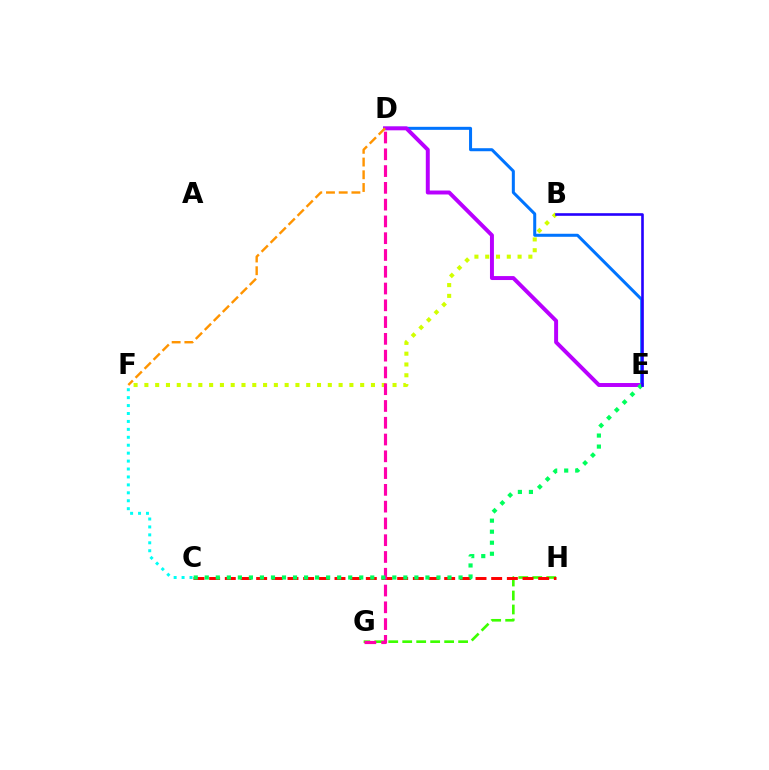{('D', 'E'): [{'color': '#0074ff', 'line_style': 'solid', 'thickness': 2.18}, {'color': '#b900ff', 'line_style': 'solid', 'thickness': 2.85}], ('G', 'H'): [{'color': '#3dff00', 'line_style': 'dashed', 'thickness': 1.9}], ('B', 'F'): [{'color': '#d1ff00', 'line_style': 'dotted', 'thickness': 2.93}], ('C', 'H'): [{'color': '#ff0000', 'line_style': 'dashed', 'thickness': 2.13}], ('D', 'G'): [{'color': '#ff00ac', 'line_style': 'dashed', 'thickness': 2.28}], ('C', 'F'): [{'color': '#00fff6', 'line_style': 'dotted', 'thickness': 2.15}], ('D', 'F'): [{'color': '#ff9400', 'line_style': 'dashed', 'thickness': 1.73}], ('C', 'E'): [{'color': '#00ff5c', 'line_style': 'dotted', 'thickness': 3.0}], ('B', 'E'): [{'color': '#2500ff', 'line_style': 'solid', 'thickness': 1.88}]}